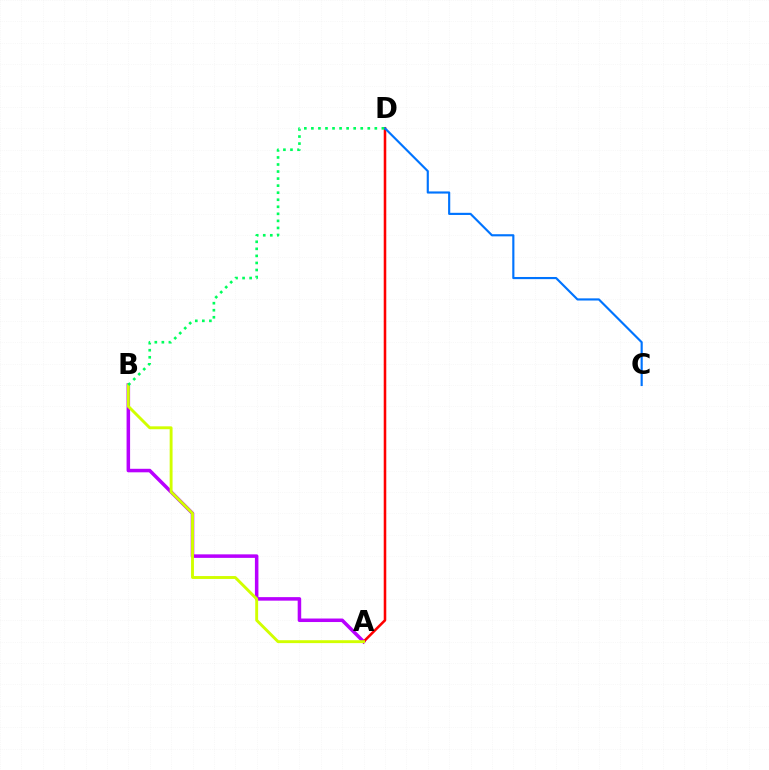{('A', 'B'): [{'color': '#b900ff', 'line_style': 'solid', 'thickness': 2.53}, {'color': '#d1ff00', 'line_style': 'solid', 'thickness': 2.09}], ('A', 'D'): [{'color': '#ff0000', 'line_style': 'solid', 'thickness': 1.84}], ('C', 'D'): [{'color': '#0074ff', 'line_style': 'solid', 'thickness': 1.55}], ('B', 'D'): [{'color': '#00ff5c', 'line_style': 'dotted', 'thickness': 1.92}]}